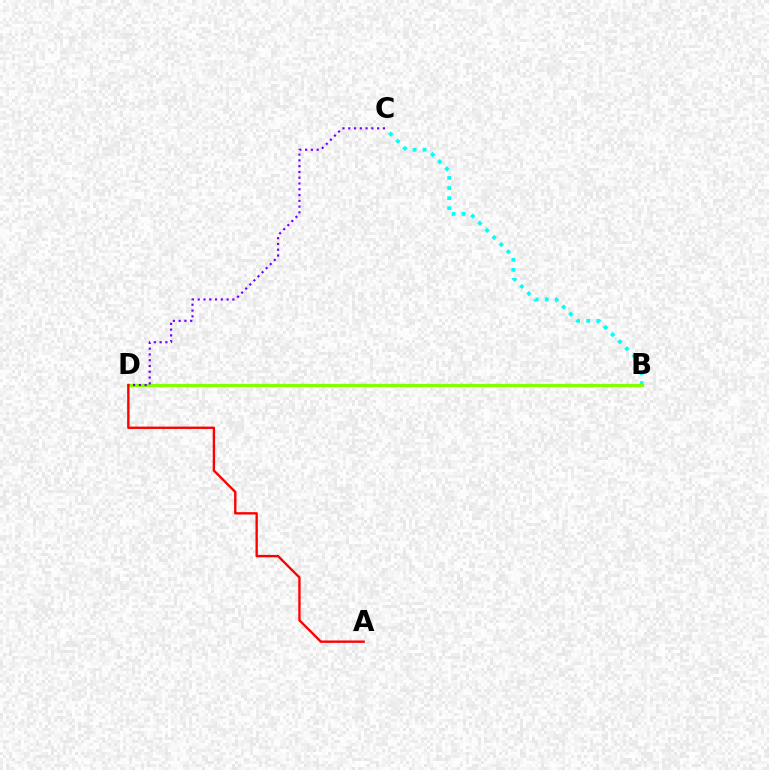{('B', 'C'): [{'color': '#00fff6', 'line_style': 'dotted', 'thickness': 2.74}], ('B', 'D'): [{'color': '#84ff00', 'line_style': 'solid', 'thickness': 2.34}], ('C', 'D'): [{'color': '#7200ff', 'line_style': 'dotted', 'thickness': 1.57}], ('A', 'D'): [{'color': '#ff0000', 'line_style': 'solid', 'thickness': 1.7}]}